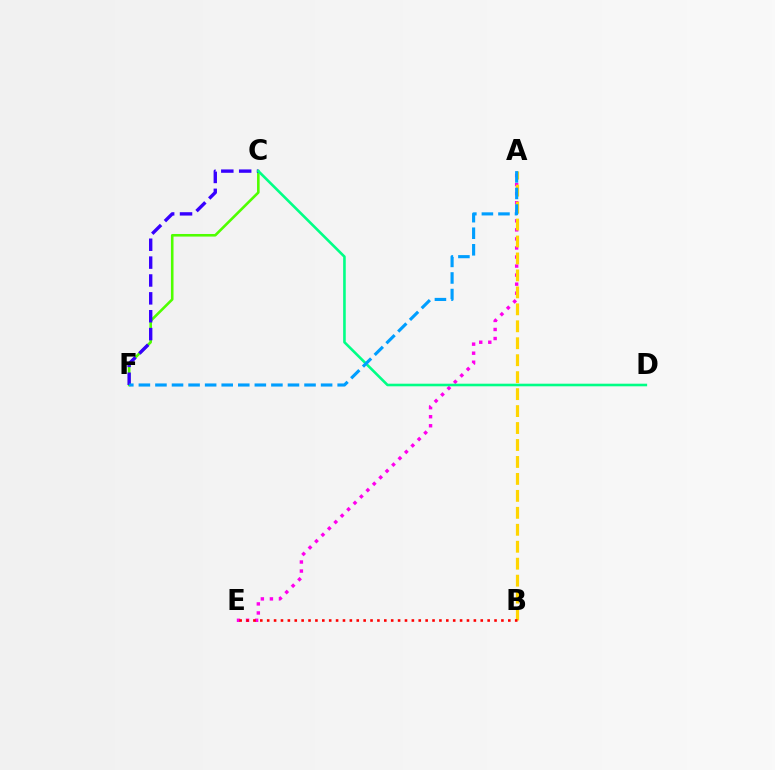{('C', 'F'): [{'color': '#4fff00', 'line_style': 'solid', 'thickness': 1.87}, {'color': '#3700ff', 'line_style': 'dashed', 'thickness': 2.43}], ('A', 'E'): [{'color': '#ff00ed', 'line_style': 'dotted', 'thickness': 2.46}], ('A', 'B'): [{'color': '#ffd500', 'line_style': 'dashed', 'thickness': 2.3}], ('B', 'E'): [{'color': '#ff0000', 'line_style': 'dotted', 'thickness': 1.87}], ('C', 'D'): [{'color': '#00ff86', 'line_style': 'solid', 'thickness': 1.88}], ('A', 'F'): [{'color': '#009eff', 'line_style': 'dashed', 'thickness': 2.25}]}